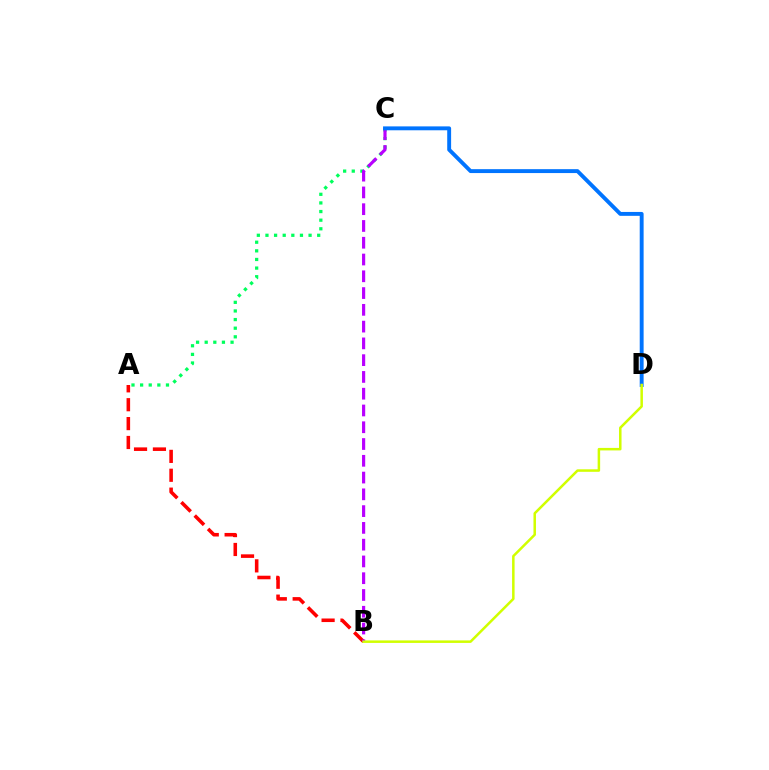{('A', 'C'): [{'color': '#00ff5c', 'line_style': 'dotted', 'thickness': 2.34}], ('A', 'B'): [{'color': '#ff0000', 'line_style': 'dashed', 'thickness': 2.57}], ('B', 'C'): [{'color': '#b900ff', 'line_style': 'dashed', 'thickness': 2.28}], ('C', 'D'): [{'color': '#0074ff', 'line_style': 'solid', 'thickness': 2.8}], ('B', 'D'): [{'color': '#d1ff00', 'line_style': 'solid', 'thickness': 1.81}]}